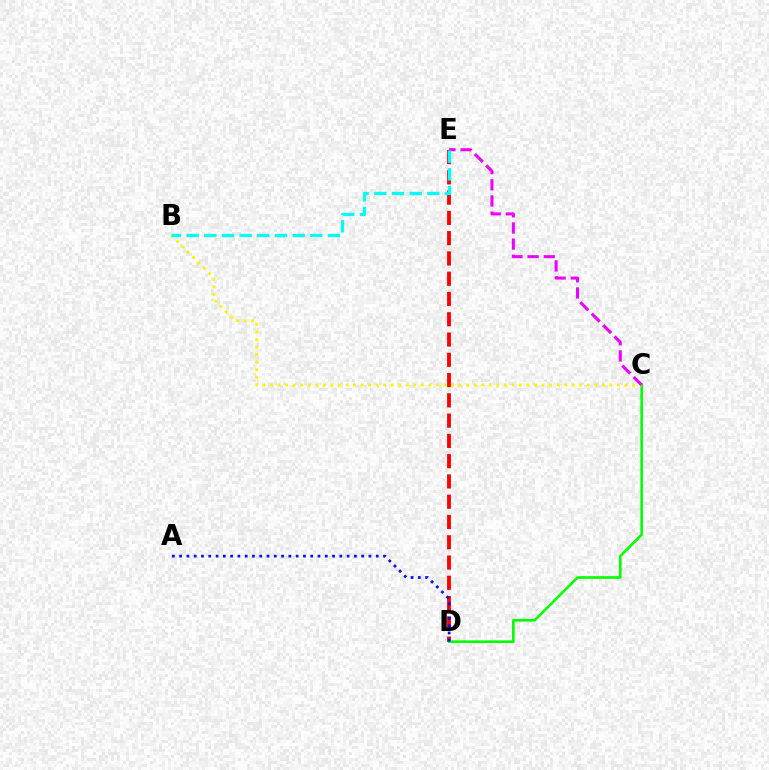{('D', 'E'): [{'color': '#ff0000', 'line_style': 'dashed', 'thickness': 2.75}], ('C', 'D'): [{'color': '#08ff00', 'line_style': 'solid', 'thickness': 1.91}], ('B', 'C'): [{'color': '#fcf500', 'line_style': 'dotted', 'thickness': 2.05}], ('C', 'E'): [{'color': '#ee00ff', 'line_style': 'dashed', 'thickness': 2.19}], ('A', 'D'): [{'color': '#0010ff', 'line_style': 'dotted', 'thickness': 1.98}], ('B', 'E'): [{'color': '#00fff6', 'line_style': 'dashed', 'thickness': 2.4}]}